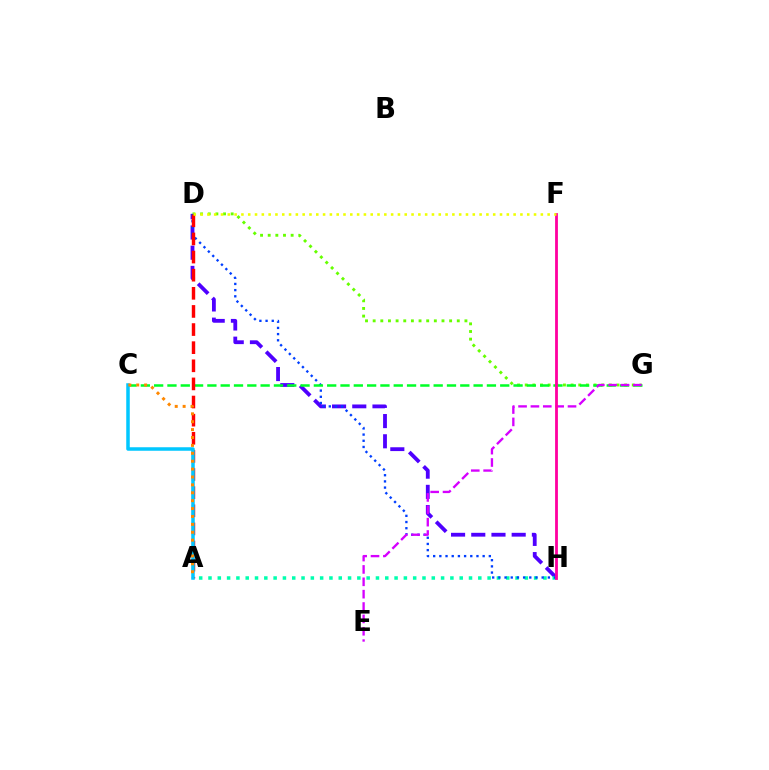{('D', 'G'): [{'color': '#66ff00', 'line_style': 'dotted', 'thickness': 2.08}], ('D', 'H'): [{'color': '#4f00ff', 'line_style': 'dashed', 'thickness': 2.75}, {'color': '#003fff', 'line_style': 'dotted', 'thickness': 1.68}], ('A', 'H'): [{'color': '#00ffaf', 'line_style': 'dotted', 'thickness': 2.53}], ('C', 'G'): [{'color': '#00ff27', 'line_style': 'dashed', 'thickness': 1.81}], ('E', 'G'): [{'color': '#d600ff', 'line_style': 'dashed', 'thickness': 1.68}], ('A', 'D'): [{'color': '#ff0000', 'line_style': 'dashed', 'thickness': 2.46}], ('A', 'C'): [{'color': '#00c7ff', 'line_style': 'solid', 'thickness': 2.52}, {'color': '#ff8800', 'line_style': 'dotted', 'thickness': 2.15}], ('F', 'H'): [{'color': '#ff00a0', 'line_style': 'solid', 'thickness': 2.02}], ('D', 'F'): [{'color': '#eeff00', 'line_style': 'dotted', 'thickness': 1.85}]}